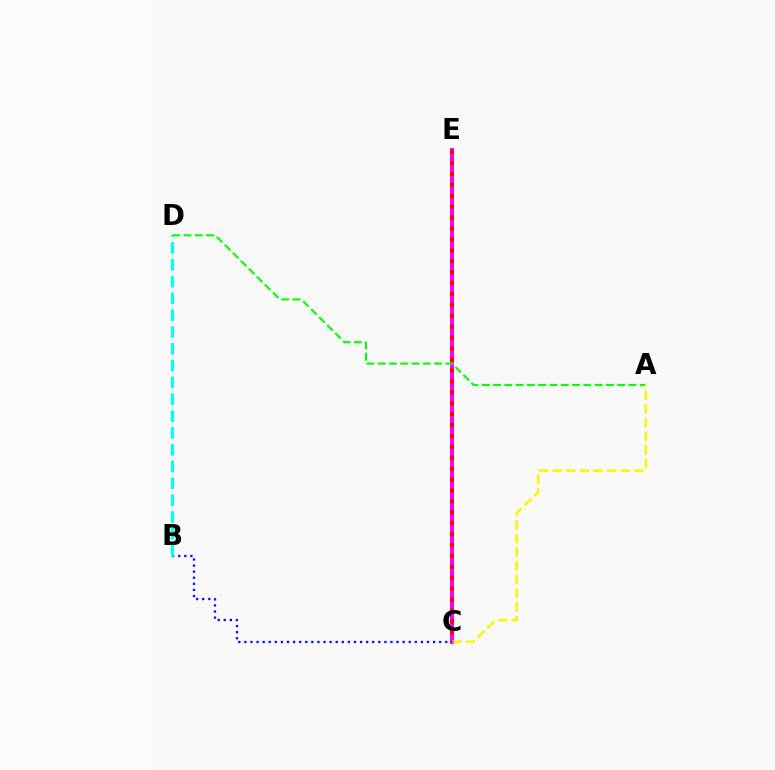{('C', 'E'): [{'color': '#ee00ff', 'line_style': 'solid', 'thickness': 2.82}, {'color': '#ff0000', 'line_style': 'dotted', 'thickness': 2.97}], ('B', 'C'): [{'color': '#0010ff', 'line_style': 'dotted', 'thickness': 1.65}], ('A', 'D'): [{'color': '#08ff00', 'line_style': 'dashed', 'thickness': 1.53}], ('B', 'D'): [{'color': '#00fff6', 'line_style': 'dashed', 'thickness': 2.28}], ('A', 'C'): [{'color': '#fcf500', 'line_style': 'dashed', 'thickness': 1.86}]}